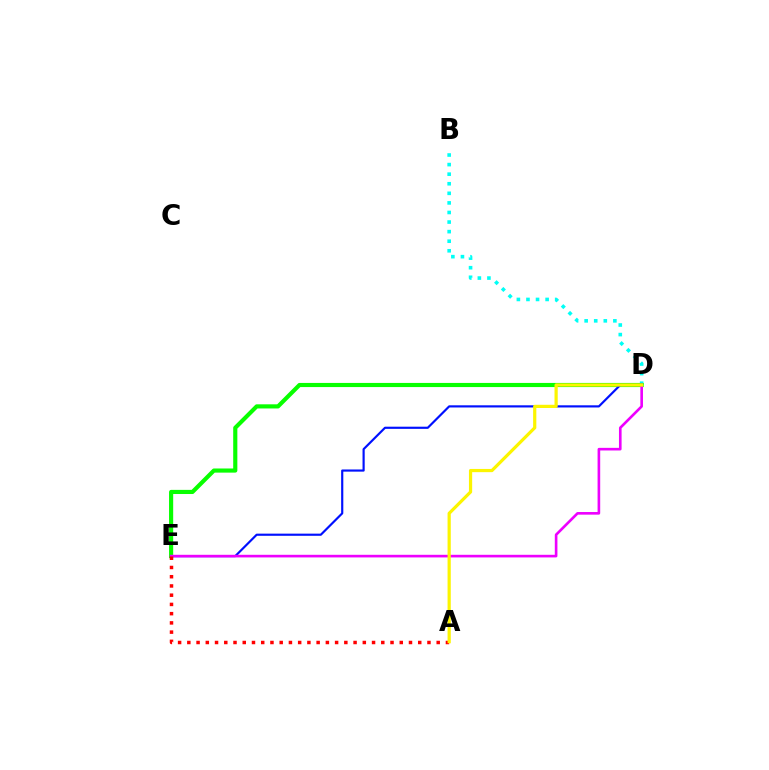{('B', 'D'): [{'color': '#00fff6', 'line_style': 'dotted', 'thickness': 2.6}], ('D', 'E'): [{'color': '#08ff00', 'line_style': 'solid', 'thickness': 2.98}, {'color': '#0010ff', 'line_style': 'solid', 'thickness': 1.56}, {'color': '#ee00ff', 'line_style': 'solid', 'thickness': 1.89}], ('A', 'E'): [{'color': '#ff0000', 'line_style': 'dotted', 'thickness': 2.51}], ('A', 'D'): [{'color': '#fcf500', 'line_style': 'solid', 'thickness': 2.31}]}